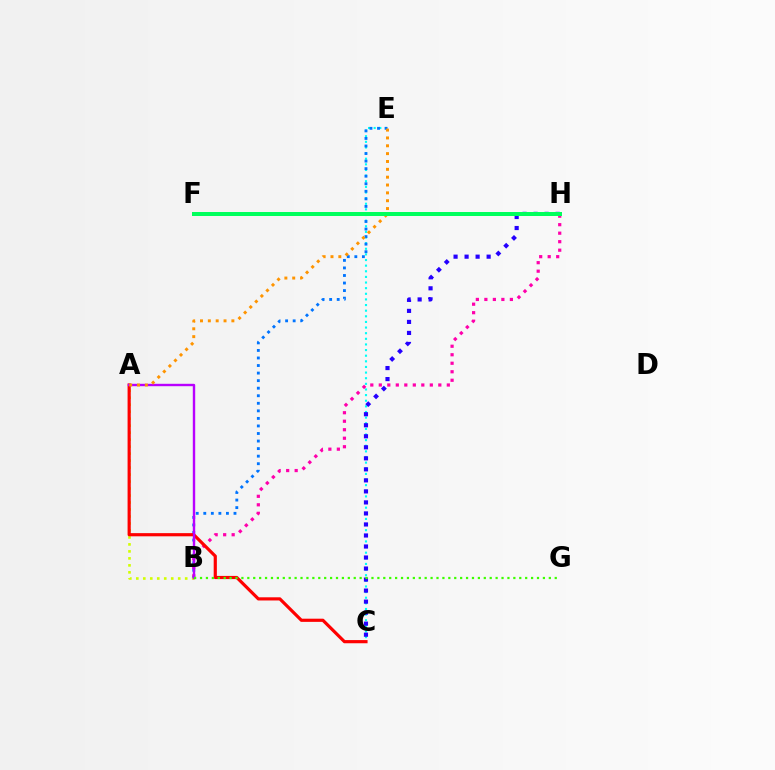{('A', 'B'): [{'color': '#d1ff00', 'line_style': 'dotted', 'thickness': 1.9}, {'color': '#b900ff', 'line_style': 'solid', 'thickness': 1.73}], ('C', 'E'): [{'color': '#00fff6', 'line_style': 'dotted', 'thickness': 1.53}], ('B', 'H'): [{'color': '#ff00ac', 'line_style': 'dotted', 'thickness': 2.31}], ('B', 'E'): [{'color': '#0074ff', 'line_style': 'dotted', 'thickness': 2.05}], ('A', 'C'): [{'color': '#ff0000', 'line_style': 'solid', 'thickness': 2.28}], ('A', 'E'): [{'color': '#ff9400', 'line_style': 'dotted', 'thickness': 2.13}], ('C', 'H'): [{'color': '#2500ff', 'line_style': 'dotted', 'thickness': 3.0}], ('F', 'H'): [{'color': '#00ff5c', 'line_style': 'solid', 'thickness': 2.88}], ('B', 'G'): [{'color': '#3dff00', 'line_style': 'dotted', 'thickness': 1.61}]}